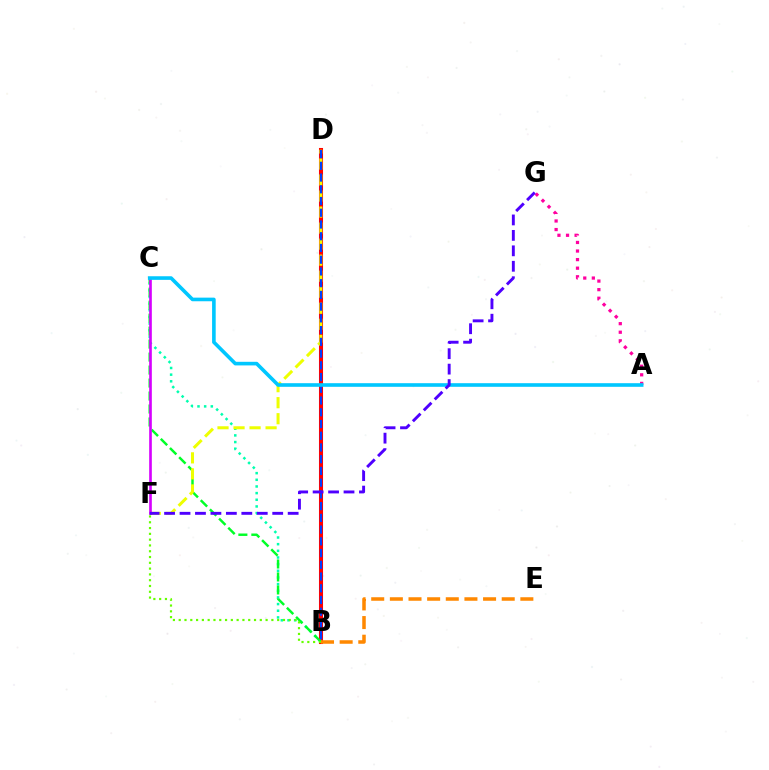{('B', 'D'): [{'color': '#ff0000', 'line_style': 'solid', 'thickness': 2.92}, {'color': '#003fff', 'line_style': 'dashed', 'thickness': 1.59}], ('B', 'C'): [{'color': '#00ffaf', 'line_style': 'dotted', 'thickness': 1.81}, {'color': '#00ff27', 'line_style': 'dashed', 'thickness': 1.76}], ('D', 'F'): [{'color': '#eeff00', 'line_style': 'dashed', 'thickness': 2.18}], ('B', 'F'): [{'color': '#66ff00', 'line_style': 'dotted', 'thickness': 1.57}], ('C', 'F'): [{'color': '#d600ff', 'line_style': 'solid', 'thickness': 1.91}], ('A', 'G'): [{'color': '#ff00a0', 'line_style': 'dotted', 'thickness': 2.33}], ('B', 'E'): [{'color': '#ff8800', 'line_style': 'dashed', 'thickness': 2.53}], ('A', 'C'): [{'color': '#00c7ff', 'line_style': 'solid', 'thickness': 2.6}], ('F', 'G'): [{'color': '#4f00ff', 'line_style': 'dashed', 'thickness': 2.1}]}